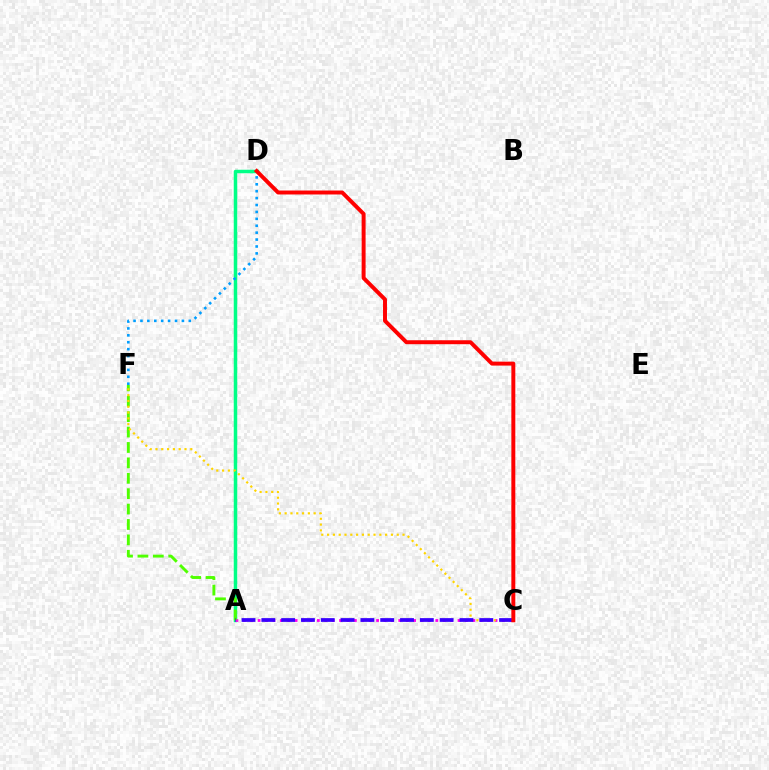{('A', 'D'): [{'color': '#00ff86', 'line_style': 'solid', 'thickness': 2.52}], ('D', 'F'): [{'color': '#009eff', 'line_style': 'dotted', 'thickness': 1.88}], ('A', 'C'): [{'color': '#ff00ed', 'line_style': 'dotted', 'thickness': 2.01}, {'color': '#3700ff', 'line_style': 'dashed', 'thickness': 2.69}], ('A', 'F'): [{'color': '#4fff00', 'line_style': 'dashed', 'thickness': 2.09}], ('C', 'F'): [{'color': '#ffd500', 'line_style': 'dotted', 'thickness': 1.58}], ('C', 'D'): [{'color': '#ff0000', 'line_style': 'solid', 'thickness': 2.84}]}